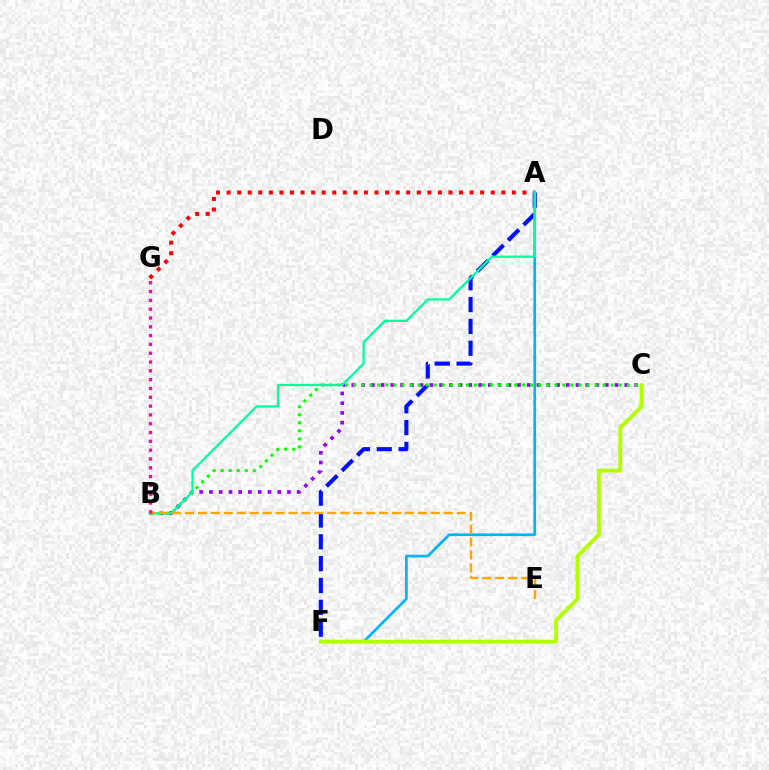{('A', 'F'): [{'color': '#0010ff', 'line_style': 'dashed', 'thickness': 2.97}, {'color': '#00b5ff', 'line_style': 'solid', 'thickness': 1.95}], ('B', 'C'): [{'color': '#9b00ff', 'line_style': 'dotted', 'thickness': 2.65}, {'color': '#08ff00', 'line_style': 'dotted', 'thickness': 2.19}], ('A', 'G'): [{'color': '#ff0000', 'line_style': 'dotted', 'thickness': 2.87}], ('C', 'F'): [{'color': '#b3ff00', 'line_style': 'solid', 'thickness': 2.8}], ('A', 'B'): [{'color': '#00ff9d', 'line_style': 'solid', 'thickness': 1.64}], ('B', 'E'): [{'color': '#ffa500', 'line_style': 'dashed', 'thickness': 1.76}], ('B', 'G'): [{'color': '#ff00bd', 'line_style': 'dotted', 'thickness': 2.39}]}